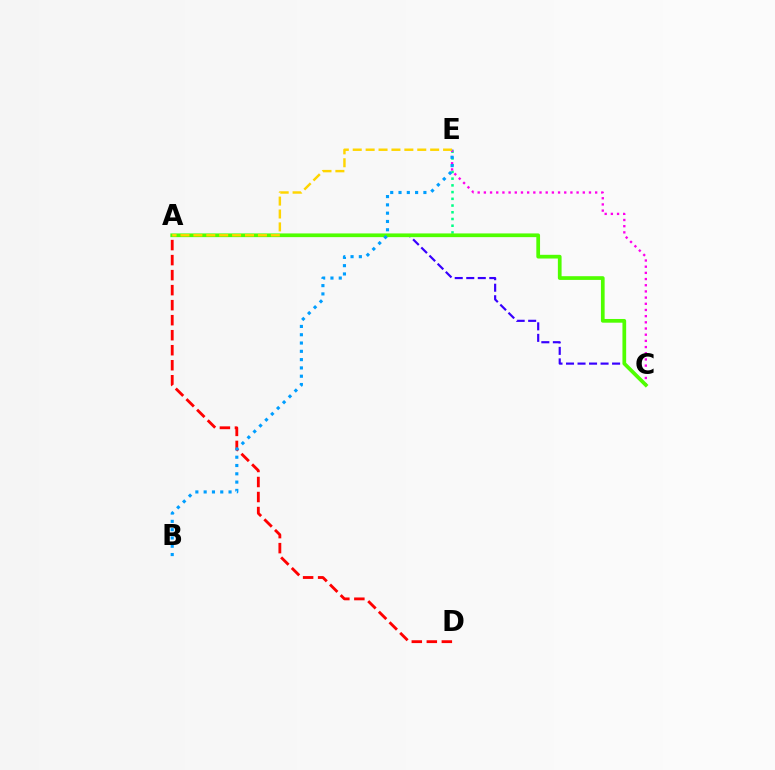{('A', 'D'): [{'color': '#ff0000', 'line_style': 'dashed', 'thickness': 2.04}], ('A', 'E'): [{'color': '#00ff86', 'line_style': 'dotted', 'thickness': 1.83}, {'color': '#ffd500', 'line_style': 'dashed', 'thickness': 1.75}], ('A', 'C'): [{'color': '#3700ff', 'line_style': 'dashed', 'thickness': 1.56}, {'color': '#4fff00', 'line_style': 'solid', 'thickness': 2.67}], ('C', 'E'): [{'color': '#ff00ed', 'line_style': 'dotted', 'thickness': 1.68}], ('B', 'E'): [{'color': '#009eff', 'line_style': 'dotted', 'thickness': 2.25}]}